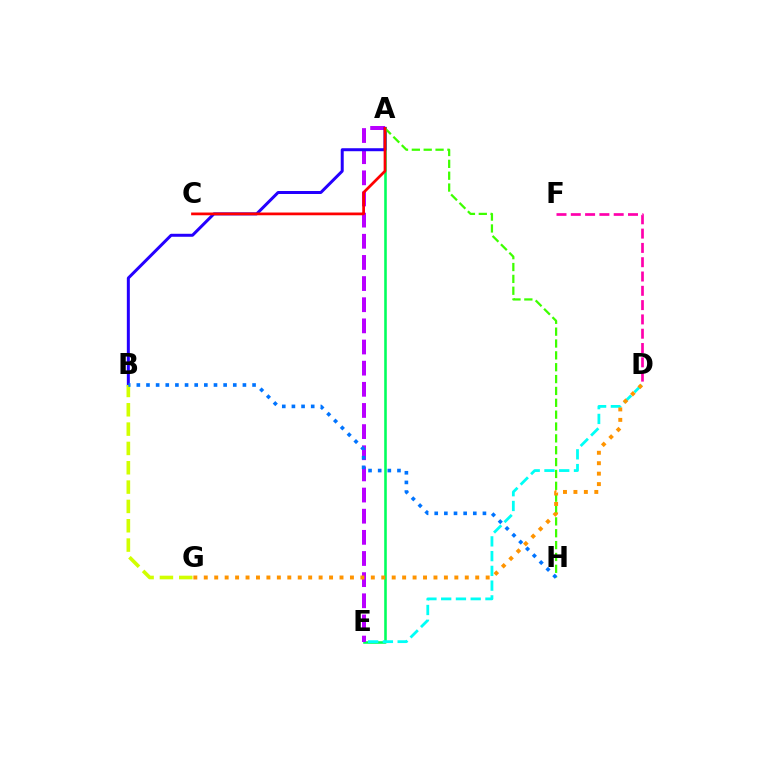{('A', 'E'): [{'color': '#00ff5c', 'line_style': 'solid', 'thickness': 1.86}, {'color': '#b900ff', 'line_style': 'dashed', 'thickness': 2.87}], ('A', 'B'): [{'color': '#2500ff', 'line_style': 'solid', 'thickness': 2.16}], ('A', 'H'): [{'color': '#3dff00', 'line_style': 'dashed', 'thickness': 1.61}], ('D', 'E'): [{'color': '#00fff6', 'line_style': 'dashed', 'thickness': 2.0}], ('A', 'C'): [{'color': '#ff0000', 'line_style': 'solid', 'thickness': 1.97}], ('B', 'G'): [{'color': '#d1ff00', 'line_style': 'dashed', 'thickness': 2.63}], ('D', 'F'): [{'color': '#ff00ac', 'line_style': 'dashed', 'thickness': 1.94}], ('D', 'G'): [{'color': '#ff9400', 'line_style': 'dotted', 'thickness': 2.84}], ('B', 'H'): [{'color': '#0074ff', 'line_style': 'dotted', 'thickness': 2.62}]}